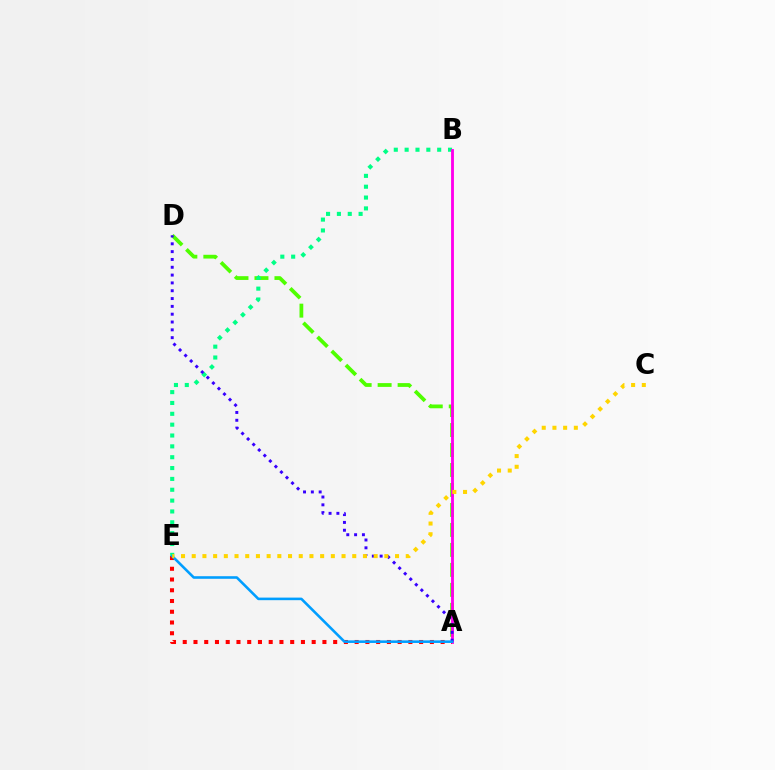{('A', 'D'): [{'color': '#4fff00', 'line_style': 'dashed', 'thickness': 2.71}, {'color': '#3700ff', 'line_style': 'dotted', 'thickness': 2.12}], ('B', 'E'): [{'color': '#00ff86', 'line_style': 'dotted', 'thickness': 2.95}], ('A', 'B'): [{'color': '#ff00ed', 'line_style': 'solid', 'thickness': 2.05}], ('A', 'E'): [{'color': '#ff0000', 'line_style': 'dotted', 'thickness': 2.92}, {'color': '#009eff', 'line_style': 'solid', 'thickness': 1.86}], ('C', 'E'): [{'color': '#ffd500', 'line_style': 'dotted', 'thickness': 2.91}]}